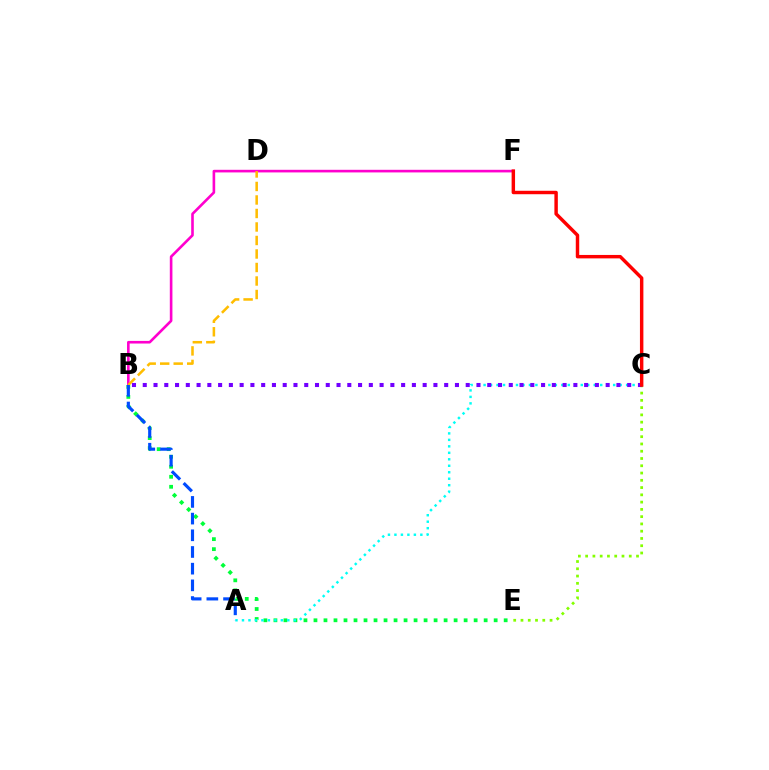{('B', 'E'): [{'color': '#00ff39', 'line_style': 'dotted', 'thickness': 2.72}], ('B', 'F'): [{'color': '#ff00cf', 'line_style': 'solid', 'thickness': 1.89}], ('A', 'C'): [{'color': '#00fff6', 'line_style': 'dotted', 'thickness': 1.76}], ('C', 'E'): [{'color': '#84ff00', 'line_style': 'dotted', 'thickness': 1.97}], ('B', 'C'): [{'color': '#7200ff', 'line_style': 'dotted', 'thickness': 2.92}], ('B', 'D'): [{'color': '#ffbd00', 'line_style': 'dashed', 'thickness': 1.83}], ('A', 'B'): [{'color': '#004bff', 'line_style': 'dashed', 'thickness': 2.27}], ('C', 'F'): [{'color': '#ff0000', 'line_style': 'solid', 'thickness': 2.48}]}